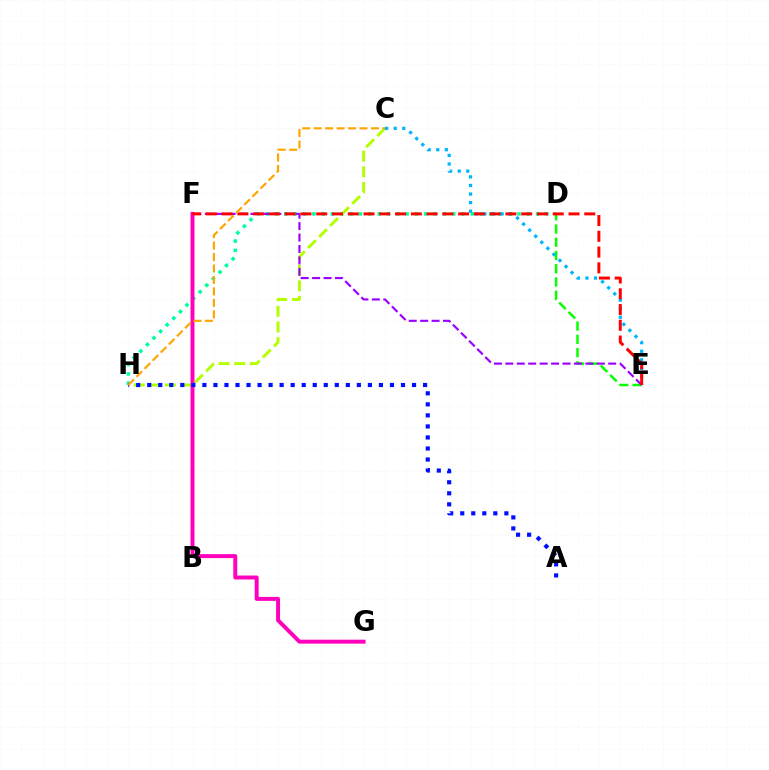{('D', 'H'): [{'color': '#00ff9d', 'line_style': 'dotted', 'thickness': 2.53}], ('D', 'E'): [{'color': '#08ff00', 'line_style': 'dashed', 'thickness': 1.8}], ('C', 'H'): [{'color': '#b3ff00', 'line_style': 'dashed', 'thickness': 2.12}, {'color': '#ffa500', 'line_style': 'dashed', 'thickness': 1.56}], ('C', 'E'): [{'color': '#00b5ff', 'line_style': 'dotted', 'thickness': 2.33}], ('E', 'F'): [{'color': '#9b00ff', 'line_style': 'dashed', 'thickness': 1.55}, {'color': '#ff0000', 'line_style': 'dashed', 'thickness': 2.14}], ('F', 'G'): [{'color': '#ff00bd', 'line_style': 'solid', 'thickness': 2.85}], ('A', 'H'): [{'color': '#0010ff', 'line_style': 'dotted', 'thickness': 3.0}]}